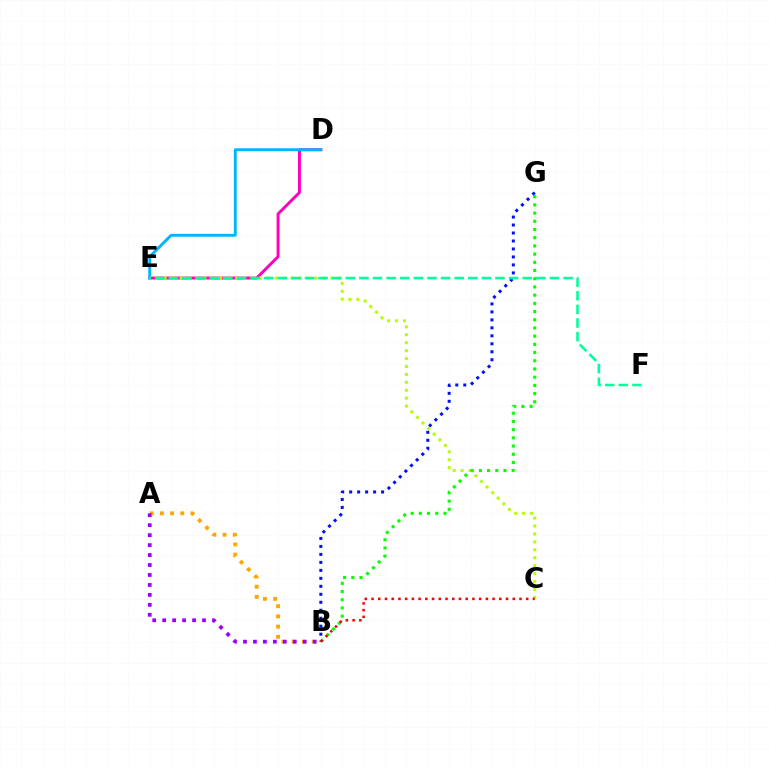{('D', 'E'): [{'color': '#ff00bd', 'line_style': 'solid', 'thickness': 2.1}, {'color': '#00b5ff', 'line_style': 'solid', 'thickness': 2.07}], ('C', 'E'): [{'color': '#b3ff00', 'line_style': 'dotted', 'thickness': 2.15}], ('B', 'G'): [{'color': '#08ff00', 'line_style': 'dotted', 'thickness': 2.23}, {'color': '#0010ff', 'line_style': 'dotted', 'thickness': 2.17}], ('A', 'B'): [{'color': '#ffa500', 'line_style': 'dotted', 'thickness': 2.78}, {'color': '#9b00ff', 'line_style': 'dotted', 'thickness': 2.71}], ('B', 'C'): [{'color': '#ff0000', 'line_style': 'dotted', 'thickness': 1.83}], ('E', 'F'): [{'color': '#00ff9d', 'line_style': 'dashed', 'thickness': 1.85}]}